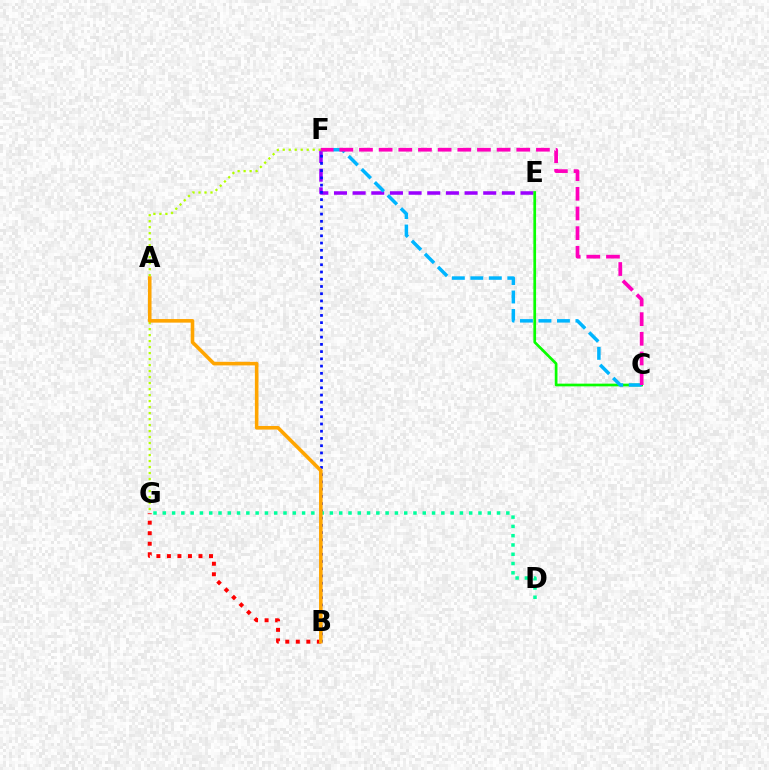{('E', 'F'): [{'color': '#9b00ff', 'line_style': 'dashed', 'thickness': 2.53}], ('F', 'G'): [{'color': '#b3ff00', 'line_style': 'dotted', 'thickness': 1.63}], ('B', 'F'): [{'color': '#0010ff', 'line_style': 'dotted', 'thickness': 1.97}], ('C', 'E'): [{'color': '#08ff00', 'line_style': 'solid', 'thickness': 1.95}], ('D', 'G'): [{'color': '#00ff9d', 'line_style': 'dotted', 'thickness': 2.52}], ('C', 'F'): [{'color': '#00b5ff', 'line_style': 'dashed', 'thickness': 2.51}, {'color': '#ff00bd', 'line_style': 'dashed', 'thickness': 2.67}], ('B', 'G'): [{'color': '#ff0000', 'line_style': 'dotted', 'thickness': 2.86}], ('A', 'B'): [{'color': '#ffa500', 'line_style': 'solid', 'thickness': 2.59}]}